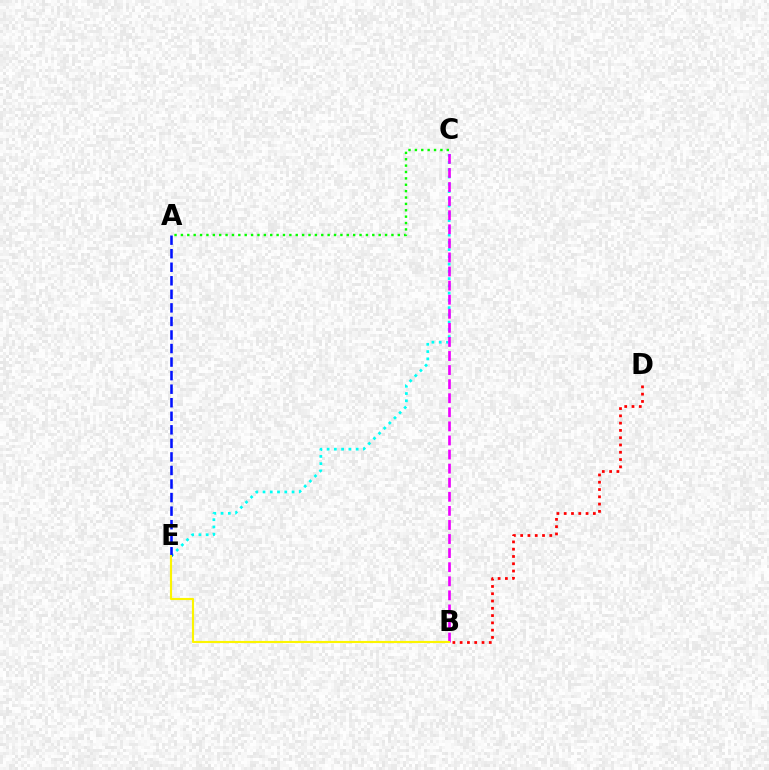{('C', 'E'): [{'color': '#00fff6', 'line_style': 'dotted', 'thickness': 1.97}], ('A', 'E'): [{'color': '#0010ff', 'line_style': 'dashed', 'thickness': 1.84}], ('A', 'C'): [{'color': '#08ff00', 'line_style': 'dotted', 'thickness': 1.73}], ('B', 'D'): [{'color': '#ff0000', 'line_style': 'dotted', 'thickness': 1.98}], ('B', 'C'): [{'color': '#ee00ff', 'line_style': 'dashed', 'thickness': 1.91}], ('B', 'E'): [{'color': '#fcf500', 'line_style': 'solid', 'thickness': 1.54}]}